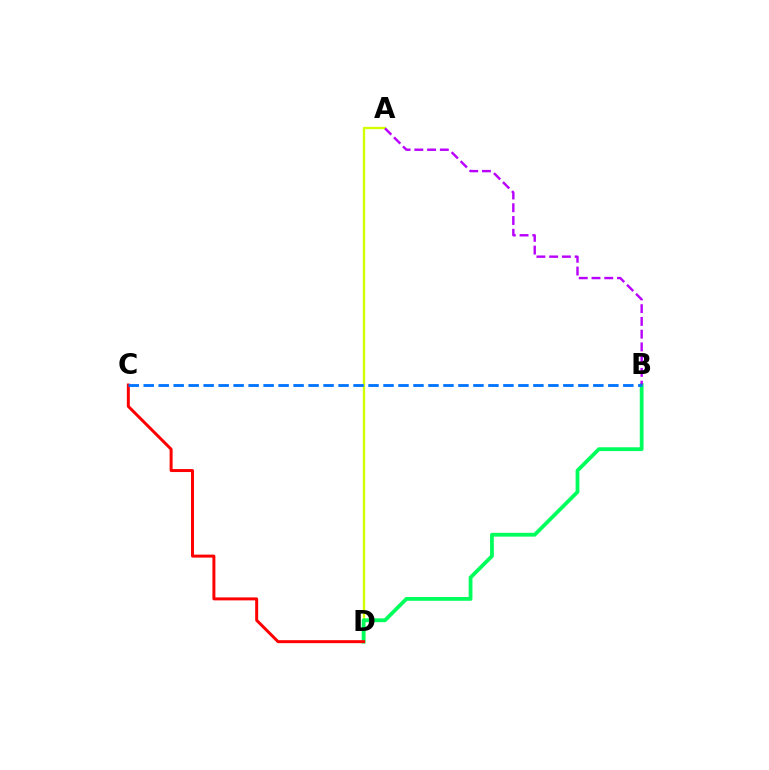{('A', 'D'): [{'color': '#d1ff00', 'line_style': 'solid', 'thickness': 1.69}], ('B', 'D'): [{'color': '#00ff5c', 'line_style': 'solid', 'thickness': 2.73}], ('C', 'D'): [{'color': '#ff0000', 'line_style': 'solid', 'thickness': 2.14}], ('A', 'B'): [{'color': '#b900ff', 'line_style': 'dashed', 'thickness': 1.73}], ('B', 'C'): [{'color': '#0074ff', 'line_style': 'dashed', 'thickness': 2.04}]}